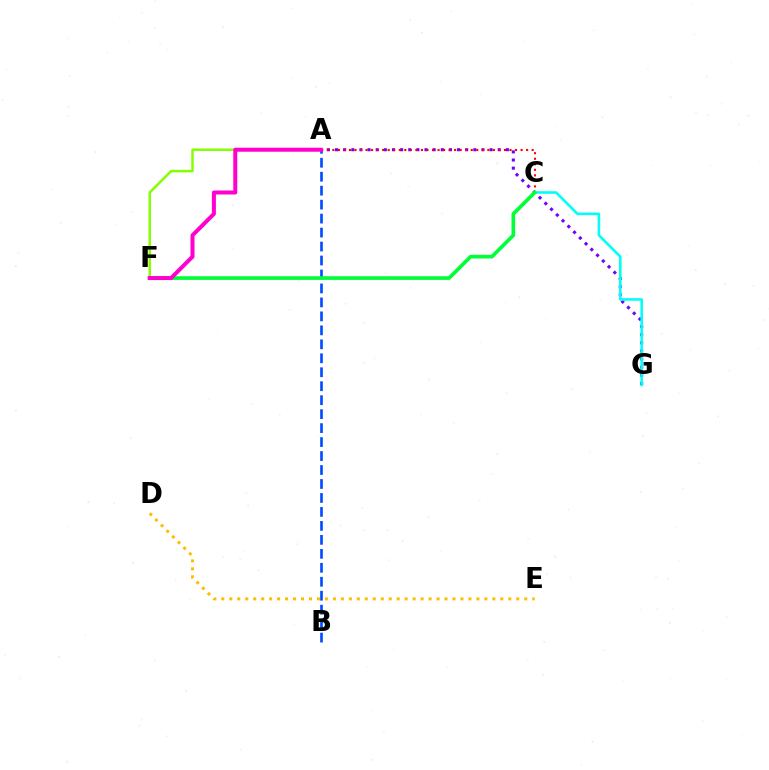{('A', 'B'): [{'color': '#004bff', 'line_style': 'dashed', 'thickness': 1.9}], ('A', 'G'): [{'color': '#7200ff', 'line_style': 'dotted', 'thickness': 2.21}], ('A', 'C'): [{'color': '#ff0000', 'line_style': 'dotted', 'thickness': 1.5}], ('C', 'G'): [{'color': '#00fff6', 'line_style': 'solid', 'thickness': 1.85}], ('D', 'E'): [{'color': '#ffbd00', 'line_style': 'dotted', 'thickness': 2.17}], ('A', 'F'): [{'color': '#84ff00', 'line_style': 'solid', 'thickness': 1.79}, {'color': '#ff00cf', 'line_style': 'solid', 'thickness': 2.89}], ('C', 'F'): [{'color': '#00ff39', 'line_style': 'solid', 'thickness': 2.65}]}